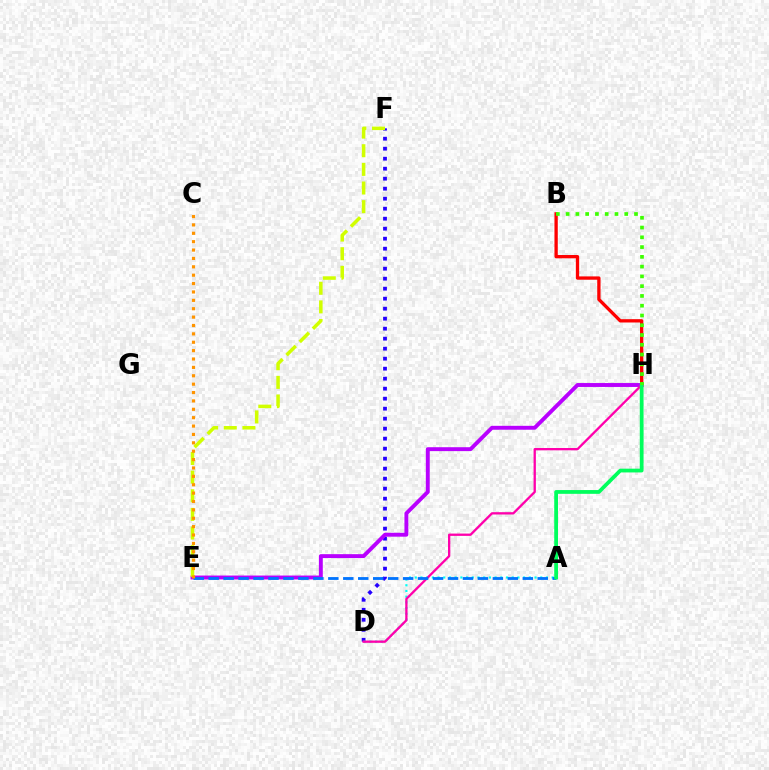{('D', 'F'): [{'color': '#2500ff', 'line_style': 'dotted', 'thickness': 2.72}], ('E', 'H'): [{'color': '#b900ff', 'line_style': 'solid', 'thickness': 2.81}], ('E', 'F'): [{'color': '#d1ff00', 'line_style': 'dashed', 'thickness': 2.53}], ('A', 'D'): [{'color': '#00fff6', 'line_style': 'dotted', 'thickness': 1.55}], ('B', 'H'): [{'color': '#ff0000', 'line_style': 'solid', 'thickness': 2.38}, {'color': '#3dff00', 'line_style': 'dotted', 'thickness': 2.65}], ('D', 'H'): [{'color': '#ff00ac', 'line_style': 'solid', 'thickness': 1.66}], ('A', 'E'): [{'color': '#0074ff', 'line_style': 'dashed', 'thickness': 2.03}], ('A', 'H'): [{'color': '#00ff5c', 'line_style': 'solid', 'thickness': 2.71}], ('C', 'E'): [{'color': '#ff9400', 'line_style': 'dotted', 'thickness': 2.28}]}